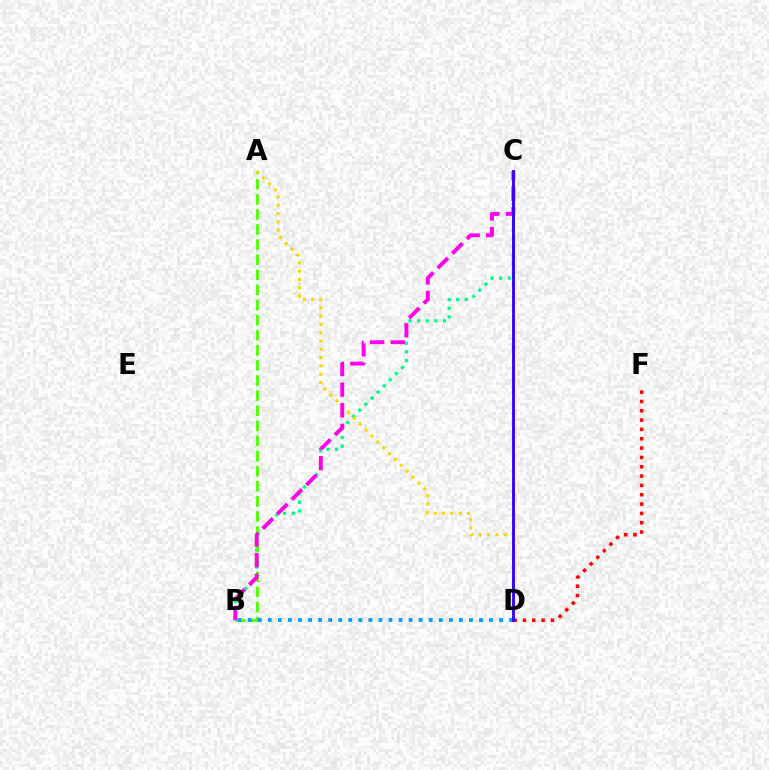{('B', 'C'): [{'color': '#00ff86', 'line_style': 'dotted', 'thickness': 2.35}, {'color': '#ff00ed', 'line_style': 'dashed', 'thickness': 2.8}], ('A', 'B'): [{'color': '#4fff00', 'line_style': 'dashed', 'thickness': 2.05}], ('A', 'D'): [{'color': '#ffd500', 'line_style': 'dotted', 'thickness': 2.25}], ('D', 'F'): [{'color': '#ff0000', 'line_style': 'dotted', 'thickness': 2.53}], ('B', 'D'): [{'color': '#009eff', 'line_style': 'dotted', 'thickness': 2.73}], ('C', 'D'): [{'color': '#3700ff', 'line_style': 'solid', 'thickness': 2.08}]}